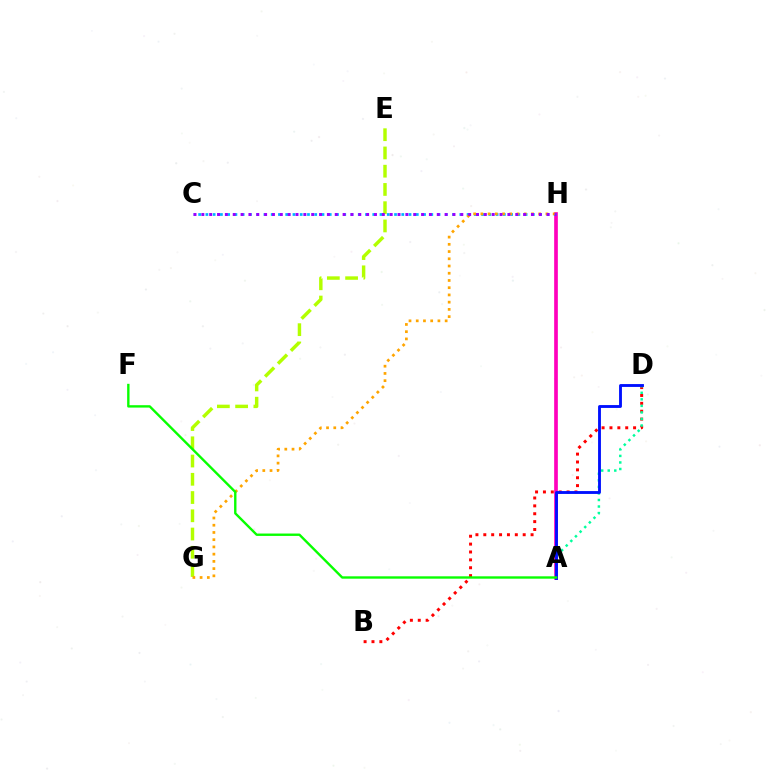{('A', 'H'): [{'color': '#ff00bd', 'line_style': 'solid', 'thickness': 2.65}], ('C', 'H'): [{'color': '#00b5ff', 'line_style': 'dotted', 'thickness': 1.97}, {'color': '#9b00ff', 'line_style': 'dotted', 'thickness': 2.13}], ('B', 'D'): [{'color': '#ff0000', 'line_style': 'dotted', 'thickness': 2.14}], ('E', 'G'): [{'color': '#b3ff00', 'line_style': 'dashed', 'thickness': 2.48}], ('A', 'D'): [{'color': '#00ff9d', 'line_style': 'dotted', 'thickness': 1.78}, {'color': '#0010ff', 'line_style': 'solid', 'thickness': 2.06}], ('G', 'H'): [{'color': '#ffa500', 'line_style': 'dotted', 'thickness': 1.96}], ('A', 'F'): [{'color': '#08ff00', 'line_style': 'solid', 'thickness': 1.72}]}